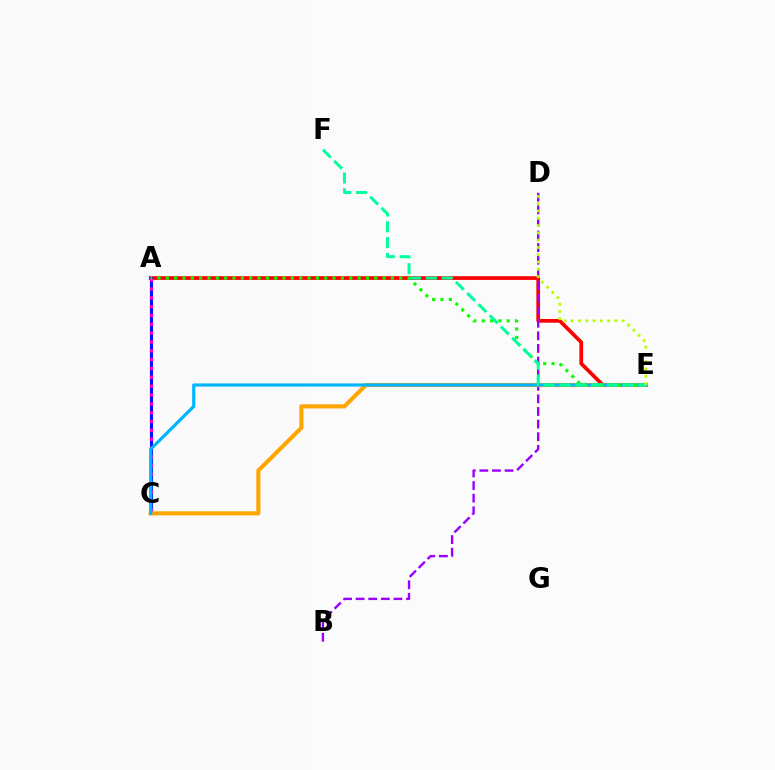{('A', 'E'): [{'color': '#ff0000', 'line_style': 'solid', 'thickness': 2.68}, {'color': '#08ff00', 'line_style': 'dotted', 'thickness': 2.27}], ('A', 'C'): [{'color': '#0010ff', 'line_style': 'solid', 'thickness': 2.22}, {'color': '#ff00bd', 'line_style': 'dotted', 'thickness': 2.4}], ('B', 'D'): [{'color': '#9b00ff', 'line_style': 'dashed', 'thickness': 1.71}], ('C', 'E'): [{'color': '#ffa500', 'line_style': 'solid', 'thickness': 2.96}, {'color': '#00b5ff', 'line_style': 'solid', 'thickness': 2.28}], ('E', 'F'): [{'color': '#00ff9d', 'line_style': 'dashed', 'thickness': 2.15}], ('D', 'E'): [{'color': '#b3ff00', 'line_style': 'dotted', 'thickness': 1.98}]}